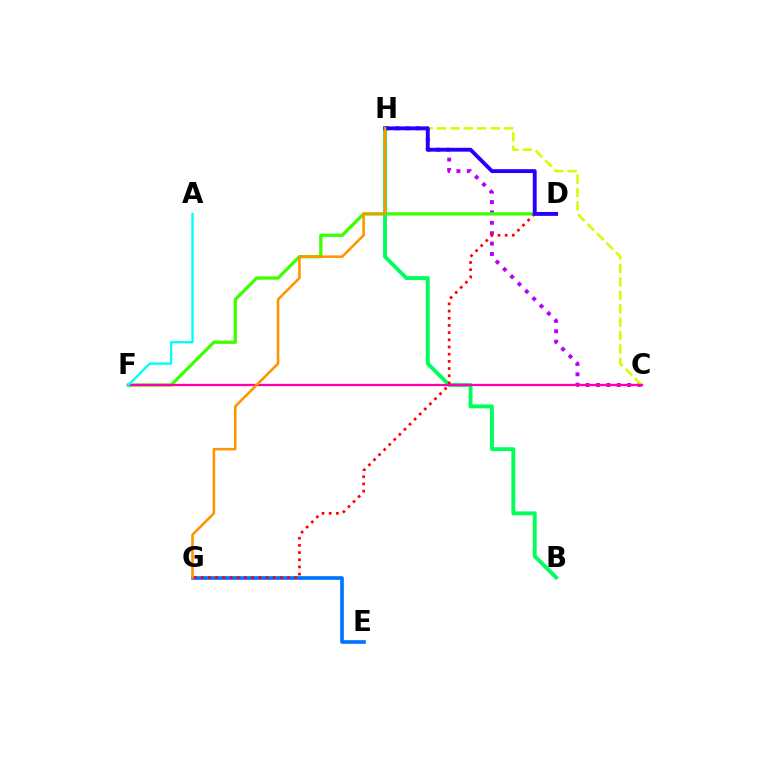{('C', 'H'): [{'color': '#b900ff', 'line_style': 'dotted', 'thickness': 2.82}, {'color': '#d1ff00', 'line_style': 'dashed', 'thickness': 1.82}], ('D', 'F'): [{'color': '#3dff00', 'line_style': 'solid', 'thickness': 2.37}], ('B', 'H'): [{'color': '#00ff5c', 'line_style': 'solid', 'thickness': 2.8}], ('E', 'G'): [{'color': '#0074ff', 'line_style': 'solid', 'thickness': 2.62}], ('D', 'G'): [{'color': '#ff0000', 'line_style': 'dotted', 'thickness': 1.95}], ('D', 'H'): [{'color': '#2500ff', 'line_style': 'solid', 'thickness': 2.79}], ('C', 'F'): [{'color': '#ff00ac', 'line_style': 'solid', 'thickness': 1.65}], ('G', 'H'): [{'color': '#ff9400', 'line_style': 'solid', 'thickness': 1.85}], ('A', 'F'): [{'color': '#00fff6', 'line_style': 'solid', 'thickness': 1.69}]}